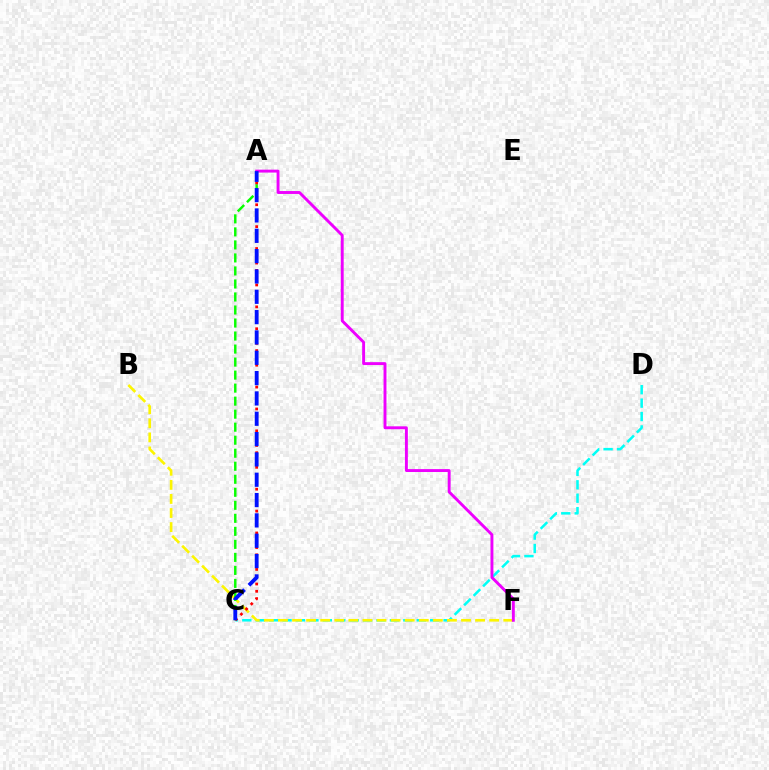{('C', 'D'): [{'color': '#00fff6', 'line_style': 'dashed', 'thickness': 1.82}], ('B', 'F'): [{'color': '#fcf500', 'line_style': 'dashed', 'thickness': 1.91}], ('A', 'C'): [{'color': '#08ff00', 'line_style': 'dashed', 'thickness': 1.77}, {'color': '#ff0000', 'line_style': 'dotted', 'thickness': 1.98}, {'color': '#0010ff', 'line_style': 'dashed', 'thickness': 2.76}], ('A', 'F'): [{'color': '#ee00ff', 'line_style': 'solid', 'thickness': 2.1}]}